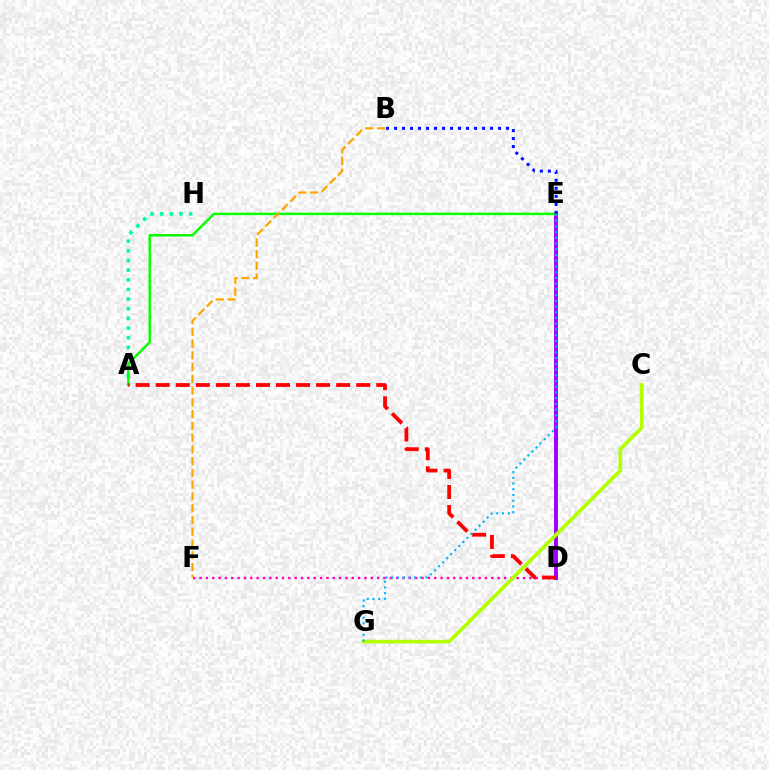{('A', 'H'): [{'color': '#00ff9d', 'line_style': 'dotted', 'thickness': 2.62}], ('D', 'E'): [{'color': '#9b00ff', 'line_style': 'solid', 'thickness': 2.81}], ('D', 'F'): [{'color': '#ff00bd', 'line_style': 'dotted', 'thickness': 1.72}], ('A', 'E'): [{'color': '#08ff00', 'line_style': 'solid', 'thickness': 1.79}], ('A', 'D'): [{'color': '#ff0000', 'line_style': 'dashed', 'thickness': 2.72}], ('B', 'F'): [{'color': '#ffa500', 'line_style': 'dashed', 'thickness': 1.6}], ('B', 'E'): [{'color': '#0010ff', 'line_style': 'dotted', 'thickness': 2.17}], ('C', 'G'): [{'color': '#b3ff00', 'line_style': 'solid', 'thickness': 2.64}], ('E', 'G'): [{'color': '#00b5ff', 'line_style': 'dotted', 'thickness': 1.56}]}